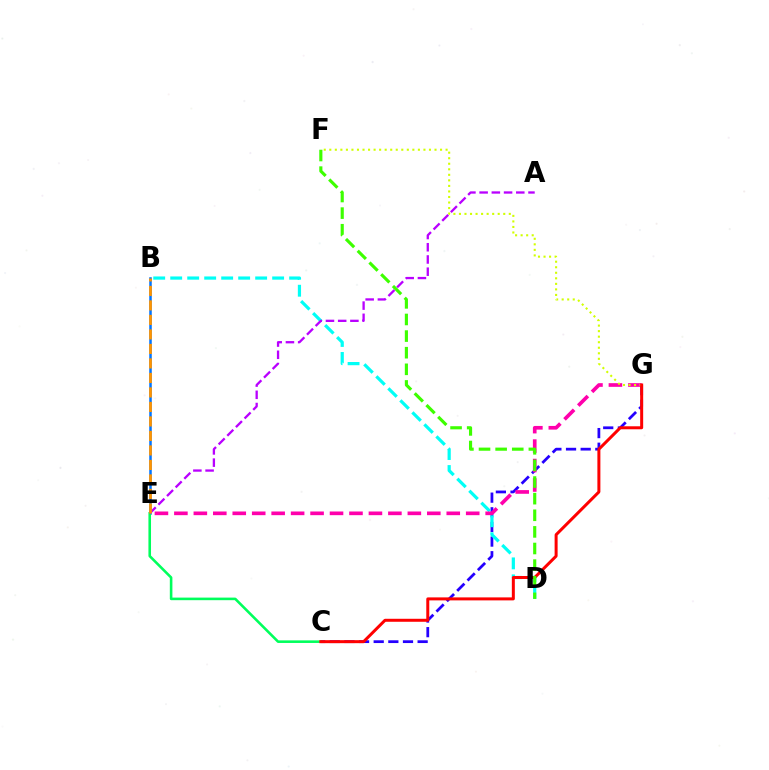{('C', 'G'): [{'color': '#2500ff', 'line_style': 'dashed', 'thickness': 1.99}, {'color': '#ff0000', 'line_style': 'solid', 'thickness': 2.16}], ('B', 'E'): [{'color': '#0074ff', 'line_style': 'solid', 'thickness': 1.81}, {'color': '#ff9400', 'line_style': 'dashed', 'thickness': 1.97}], ('B', 'D'): [{'color': '#00fff6', 'line_style': 'dashed', 'thickness': 2.31}], ('C', 'E'): [{'color': '#00ff5c', 'line_style': 'solid', 'thickness': 1.86}], ('E', 'G'): [{'color': '#ff00ac', 'line_style': 'dashed', 'thickness': 2.64}], ('F', 'G'): [{'color': '#d1ff00', 'line_style': 'dotted', 'thickness': 1.5}], ('A', 'E'): [{'color': '#b900ff', 'line_style': 'dashed', 'thickness': 1.66}], ('D', 'F'): [{'color': '#3dff00', 'line_style': 'dashed', 'thickness': 2.26}]}